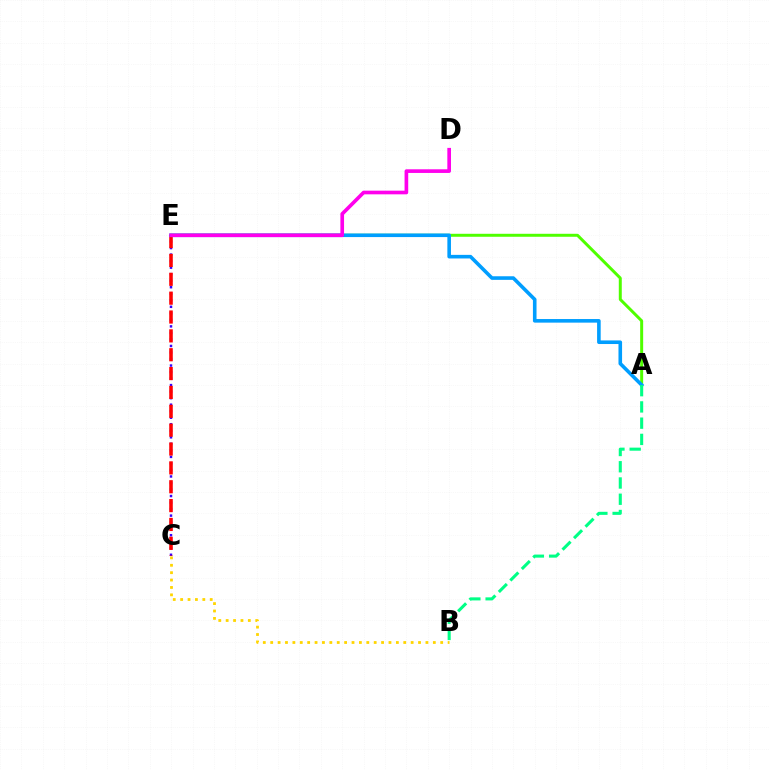{('C', 'E'): [{'color': '#3700ff', 'line_style': 'dotted', 'thickness': 1.77}, {'color': '#ff0000', 'line_style': 'dashed', 'thickness': 2.56}], ('A', 'E'): [{'color': '#4fff00', 'line_style': 'solid', 'thickness': 2.15}, {'color': '#009eff', 'line_style': 'solid', 'thickness': 2.59}], ('D', 'E'): [{'color': '#ff00ed', 'line_style': 'solid', 'thickness': 2.64}], ('B', 'C'): [{'color': '#ffd500', 'line_style': 'dotted', 'thickness': 2.01}], ('A', 'B'): [{'color': '#00ff86', 'line_style': 'dashed', 'thickness': 2.21}]}